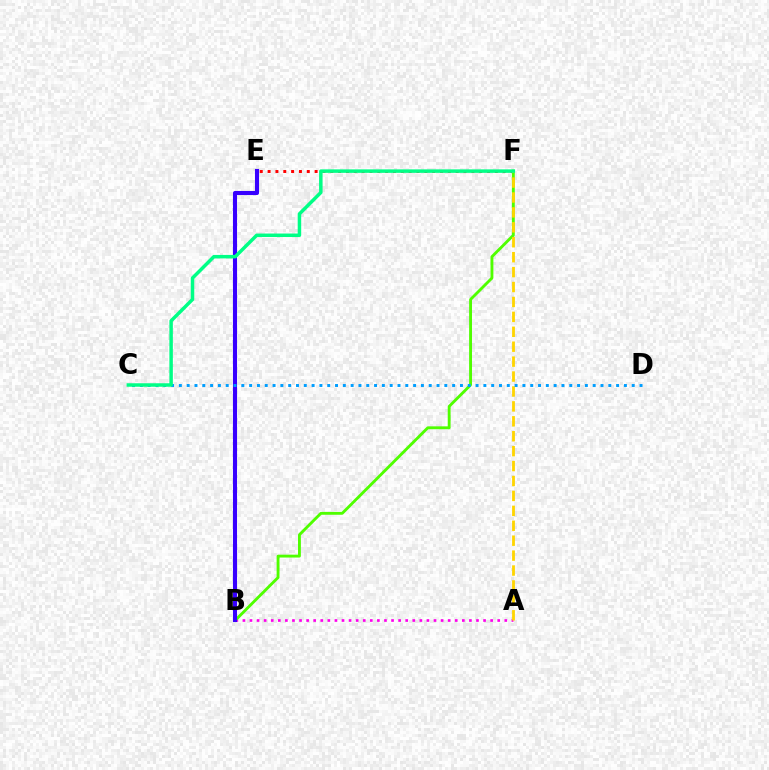{('A', 'B'): [{'color': '#ff00ed', 'line_style': 'dotted', 'thickness': 1.92}], ('E', 'F'): [{'color': '#ff0000', 'line_style': 'dotted', 'thickness': 2.13}], ('B', 'F'): [{'color': '#4fff00', 'line_style': 'solid', 'thickness': 2.06}], ('B', 'E'): [{'color': '#3700ff', 'line_style': 'solid', 'thickness': 2.93}], ('A', 'F'): [{'color': '#ffd500', 'line_style': 'dashed', 'thickness': 2.03}], ('C', 'D'): [{'color': '#009eff', 'line_style': 'dotted', 'thickness': 2.12}], ('C', 'F'): [{'color': '#00ff86', 'line_style': 'solid', 'thickness': 2.51}]}